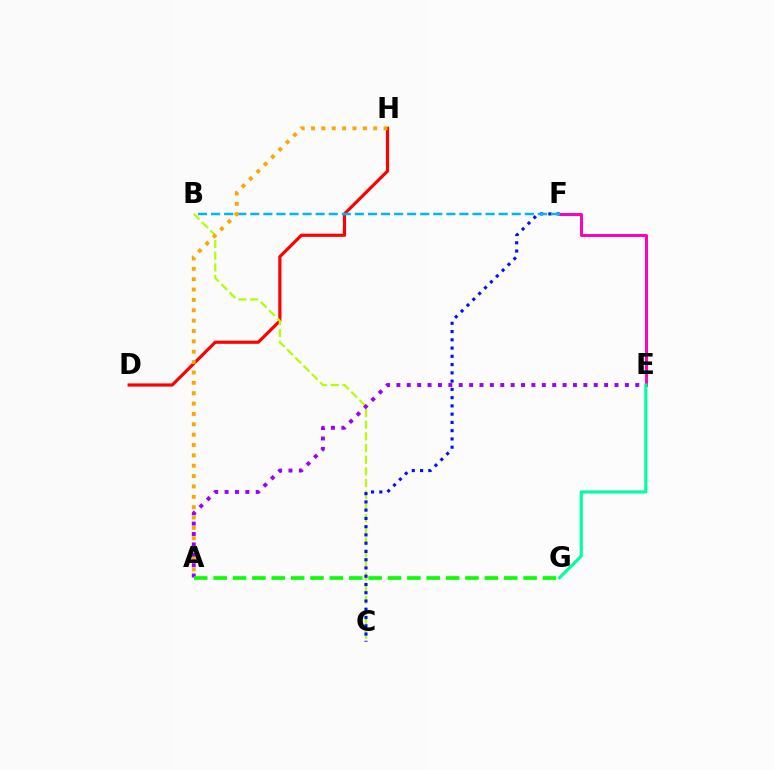{('D', 'H'): [{'color': '#ff0000', 'line_style': 'solid', 'thickness': 2.29}], ('B', 'C'): [{'color': '#b3ff00', 'line_style': 'dashed', 'thickness': 1.59}], ('C', 'F'): [{'color': '#0010ff', 'line_style': 'dotted', 'thickness': 2.24}], ('E', 'F'): [{'color': '#ff00bd', 'line_style': 'solid', 'thickness': 2.14}], ('B', 'F'): [{'color': '#00b5ff', 'line_style': 'dashed', 'thickness': 1.78}], ('A', 'H'): [{'color': '#ffa500', 'line_style': 'dotted', 'thickness': 2.82}], ('E', 'G'): [{'color': '#00ff9d', 'line_style': 'solid', 'thickness': 2.27}], ('A', 'E'): [{'color': '#9b00ff', 'line_style': 'dotted', 'thickness': 2.82}], ('A', 'G'): [{'color': '#08ff00', 'line_style': 'dashed', 'thickness': 2.63}]}